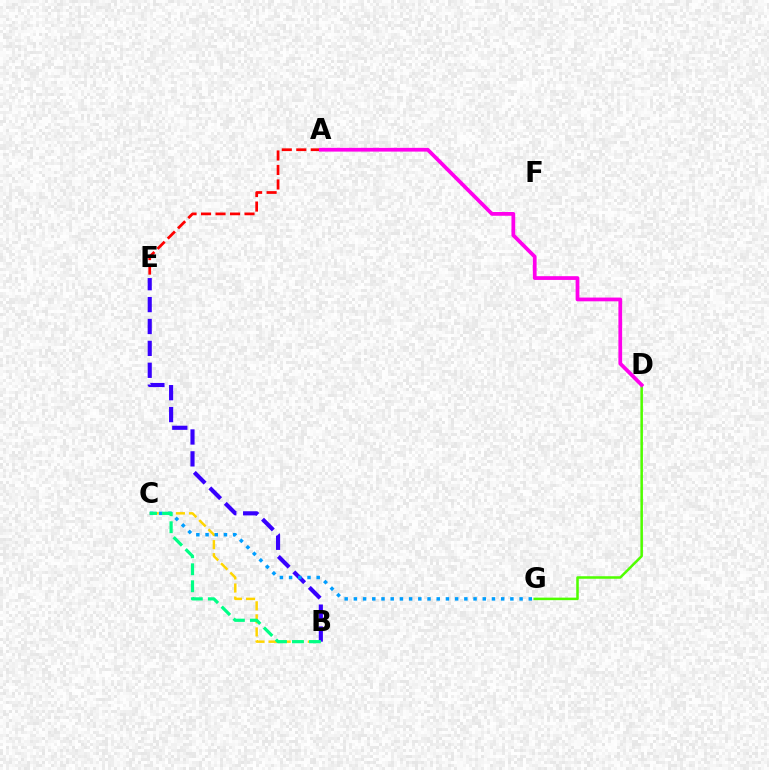{('B', 'E'): [{'color': '#3700ff', 'line_style': 'dashed', 'thickness': 2.97}], ('D', 'G'): [{'color': '#4fff00', 'line_style': 'solid', 'thickness': 1.82}], ('B', 'C'): [{'color': '#ffd500', 'line_style': 'dashed', 'thickness': 1.77}, {'color': '#00ff86', 'line_style': 'dashed', 'thickness': 2.31}], ('A', 'E'): [{'color': '#ff0000', 'line_style': 'dashed', 'thickness': 1.97}], ('C', 'G'): [{'color': '#009eff', 'line_style': 'dotted', 'thickness': 2.5}], ('A', 'D'): [{'color': '#ff00ed', 'line_style': 'solid', 'thickness': 2.7}]}